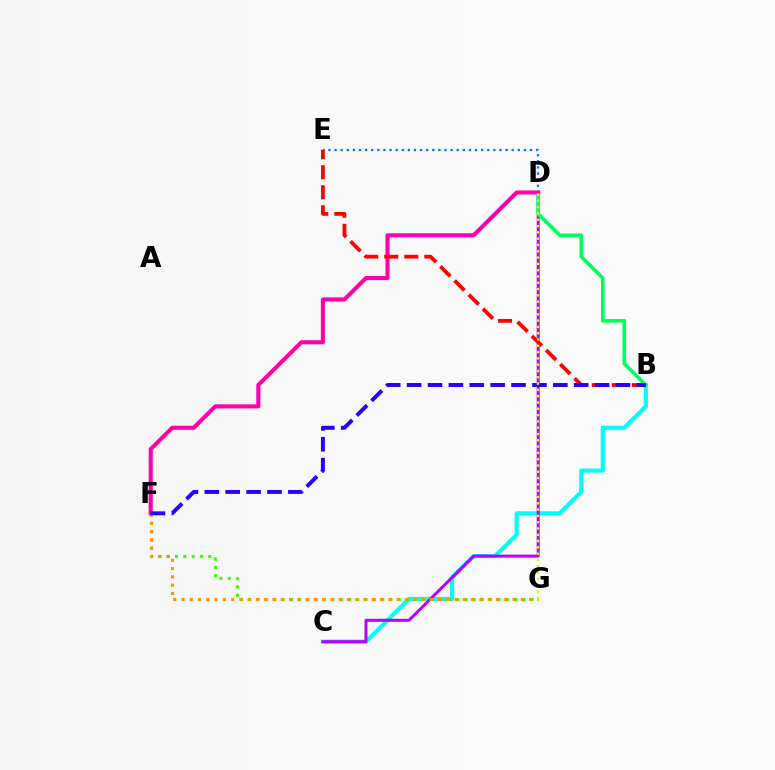{('B', 'C'): [{'color': '#00fff6', 'line_style': 'solid', 'thickness': 2.98}], ('C', 'D'): [{'color': '#b900ff', 'line_style': 'solid', 'thickness': 2.15}], ('F', 'G'): [{'color': '#3dff00', 'line_style': 'dotted', 'thickness': 2.26}, {'color': '#ff9400', 'line_style': 'dotted', 'thickness': 2.25}], ('B', 'D'): [{'color': '#00ff5c', 'line_style': 'solid', 'thickness': 2.61}], ('D', 'E'): [{'color': '#0074ff', 'line_style': 'dotted', 'thickness': 1.66}], ('D', 'F'): [{'color': '#ff00ac', 'line_style': 'solid', 'thickness': 2.94}], ('B', 'E'): [{'color': '#ff0000', 'line_style': 'dashed', 'thickness': 2.72}], ('B', 'F'): [{'color': '#2500ff', 'line_style': 'dashed', 'thickness': 2.84}], ('D', 'G'): [{'color': '#d1ff00', 'line_style': 'dotted', 'thickness': 1.71}]}